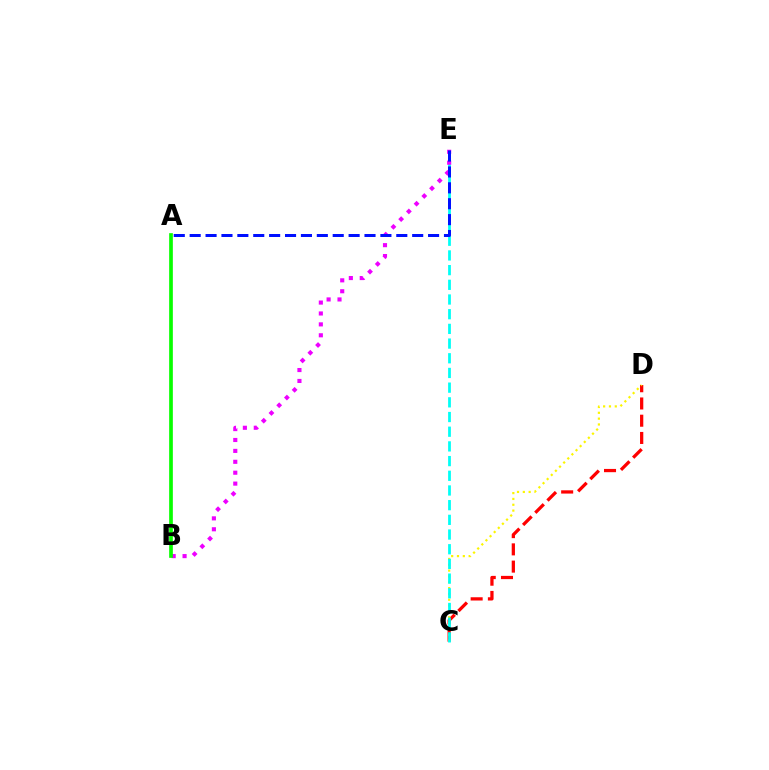{('C', 'D'): [{'color': '#ff0000', 'line_style': 'dashed', 'thickness': 2.34}, {'color': '#fcf500', 'line_style': 'dotted', 'thickness': 1.58}], ('C', 'E'): [{'color': '#00fff6', 'line_style': 'dashed', 'thickness': 2.0}], ('B', 'E'): [{'color': '#ee00ff', 'line_style': 'dotted', 'thickness': 2.96}], ('A', 'E'): [{'color': '#0010ff', 'line_style': 'dashed', 'thickness': 2.16}], ('A', 'B'): [{'color': '#08ff00', 'line_style': 'solid', 'thickness': 2.66}]}